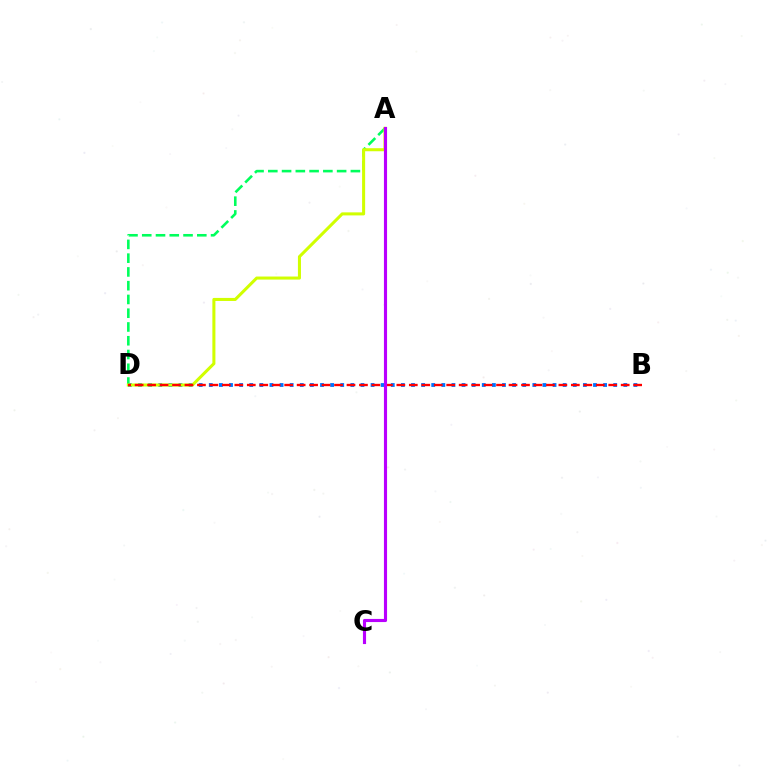{('B', 'D'): [{'color': '#0074ff', 'line_style': 'dotted', 'thickness': 2.75}, {'color': '#ff0000', 'line_style': 'dashed', 'thickness': 1.69}], ('A', 'D'): [{'color': '#00ff5c', 'line_style': 'dashed', 'thickness': 1.87}, {'color': '#d1ff00', 'line_style': 'solid', 'thickness': 2.19}], ('A', 'C'): [{'color': '#b900ff', 'line_style': 'solid', 'thickness': 2.25}]}